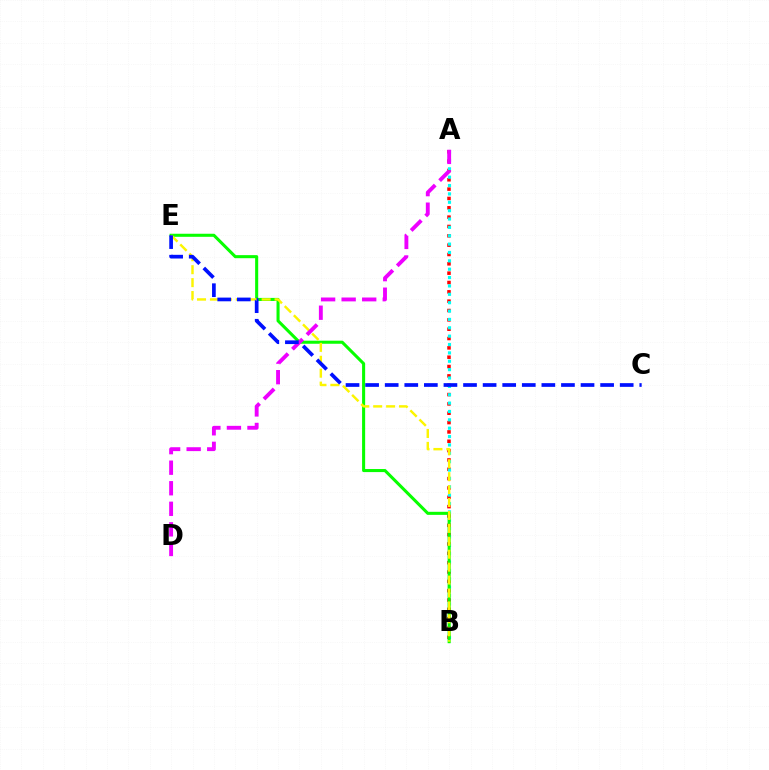{('A', 'B'): [{'color': '#ff0000', 'line_style': 'dotted', 'thickness': 2.54}, {'color': '#00fff6', 'line_style': 'dotted', 'thickness': 2.27}], ('B', 'E'): [{'color': '#08ff00', 'line_style': 'solid', 'thickness': 2.21}, {'color': '#fcf500', 'line_style': 'dashed', 'thickness': 1.76}], ('A', 'D'): [{'color': '#ee00ff', 'line_style': 'dashed', 'thickness': 2.79}], ('C', 'E'): [{'color': '#0010ff', 'line_style': 'dashed', 'thickness': 2.66}]}